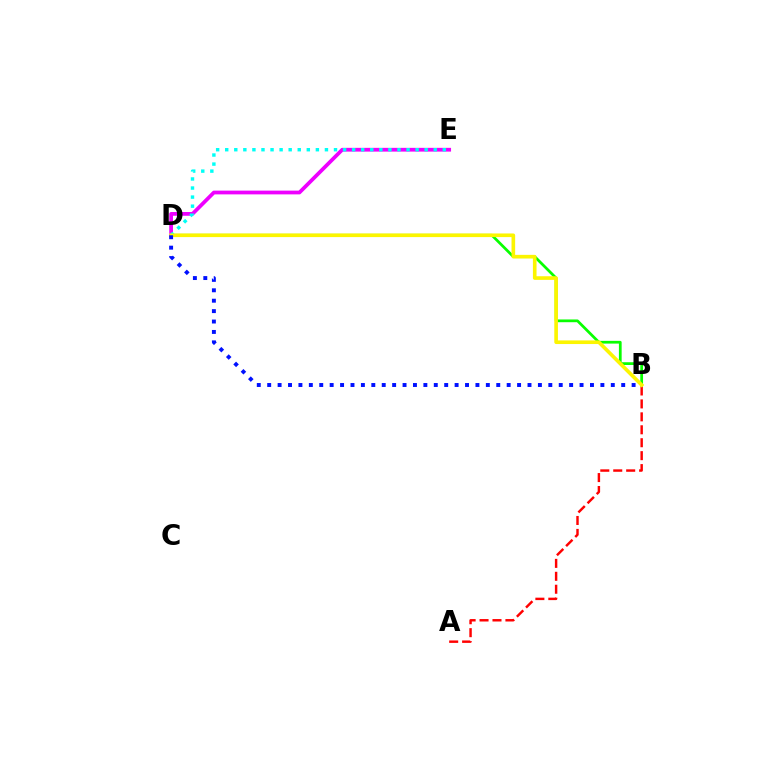{('A', 'B'): [{'color': '#ff0000', 'line_style': 'dashed', 'thickness': 1.76}], ('B', 'D'): [{'color': '#08ff00', 'line_style': 'solid', 'thickness': 1.98}, {'color': '#fcf500', 'line_style': 'solid', 'thickness': 2.62}, {'color': '#0010ff', 'line_style': 'dotted', 'thickness': 2.83}], ('D', 'E'): [{'color': '#ee00ff', 'line_style': 'solid', 'thickness': 2.71}, {'color': '#00fff6', 'line_style': 'dotted', 'thickness': 2.46}]}